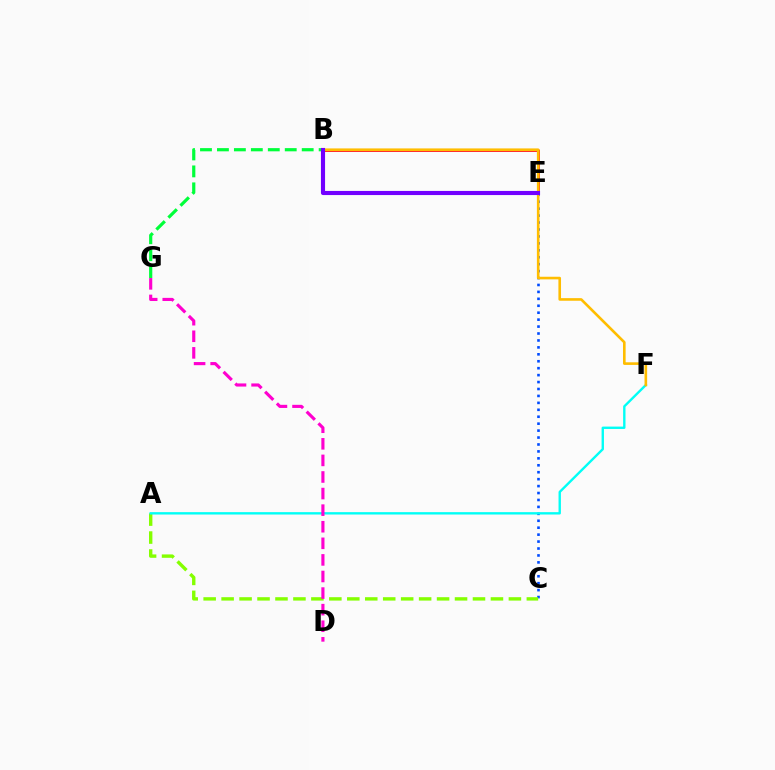{('B', 'E'): [{'color': '#ff0000', 'line_style': 'solid', 'thickness': 1.9}, {'color': '#7200ff', 'line_style': 'solid', 'thickness': 2.97}], ('C', 'E'): [{'color': '#004bff', 'line_style': 'dotted', 'thickness': 1.88}], ('B', 'G'): [{'color': '#00ff39', 'line_style': 'dashed', 'thickness': 2.3}], ('A', 'C'): [{'color': '#84ff00', 'line_style': 'dashed', 'thickness': 2.44}], ('A', 'F'): [{'color': '#00fff6', 'line_style': 'solid', 'thickness': 1.71}], ('B', 'F'): [{'color': '#ffbd00', 'line_style': 'solid', 'thickness': 1.89}], ('D', 'G'): [{'color': '#ff00cf', 'line_style': 'dashed', 'thickness': 2.25}]}